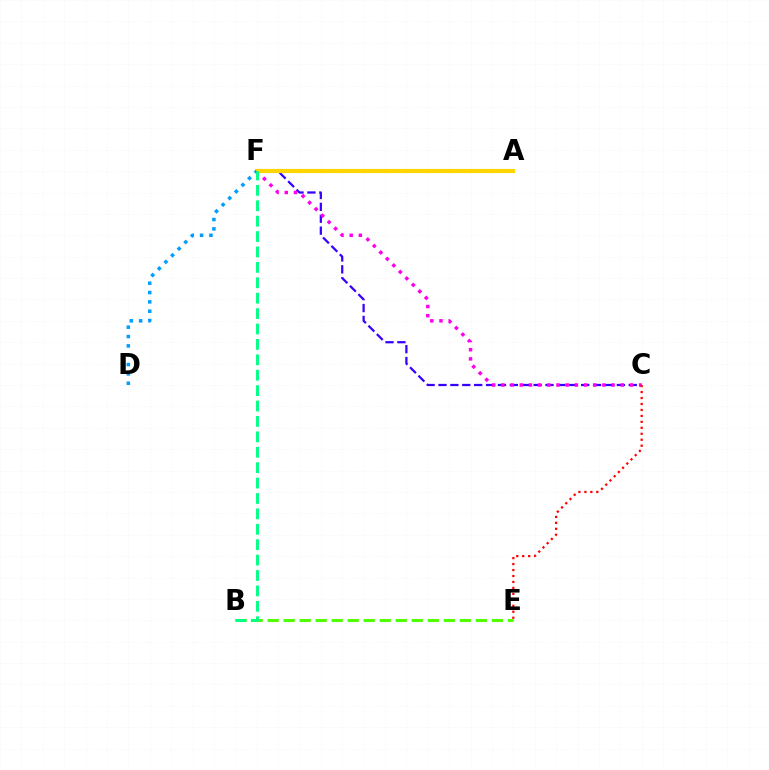{('B', 'E'): [{'color': '#4fff00', 'line_style': 'dashed', 'thickness': 2.18}], ('C', 'F'): [{'color': '#3700ff', 'line_style': 'dashed', 'thickness': 1.62}, {'color': '#ff00ed', 'line_style': 'dotted', 'thickness': 2.5}], ('A', 'F'): [{'color': '#ffd500', 'line_style': 'solid', 'thickness': 2.99}], ('D', 'F'): [{'color': '#009eff', 'line_style': 'dotted', 'thickness': 2.54}], ('B', 'F'): [{'color': '#00ff86', 'line_style': 'dashed', 'thickness': 2.09}], ('C', 'E'): [{'color': '#ff0000', 'line_style': 'dotted', 'thickness': 1.62}]}